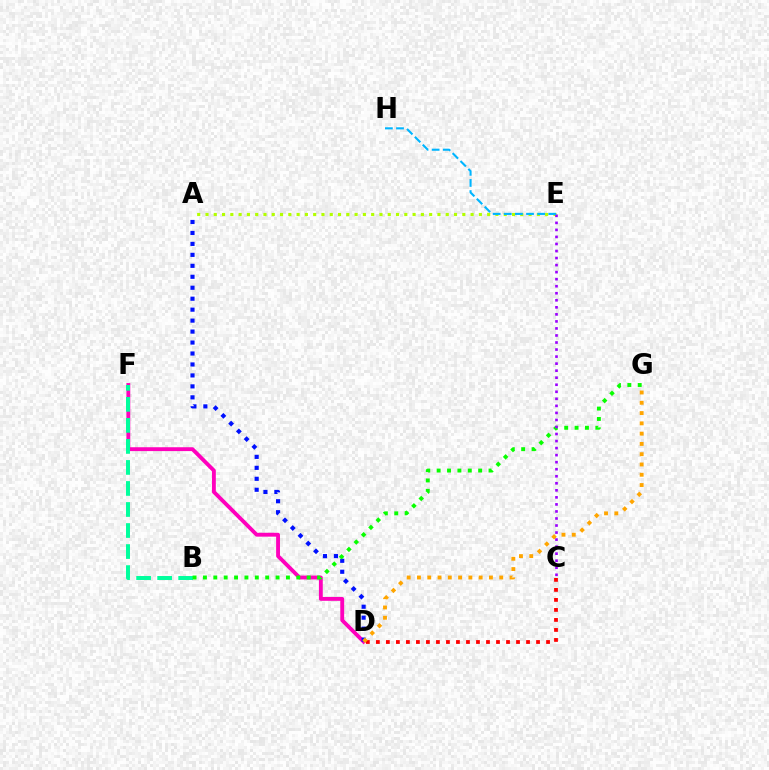{('D', 'F'): [{'color': '#ff00bd', 'line_style': 'solid', 'thickness': 2.78}], ('A', 'D'): [{'color': '#0010ff', 'line_style': 'dotted', 'thickness': 2.98}], ('A', 'E'): [{'color': '#b3ff00', 'line_style': 'dotted', 'thickness': 2.25}], ('B', 'F'): [{'color': '#00ff9d', 'line_style': 'dashed', 'thickness': 2.86}], ('C', 'D'): [{'color': '#ff0000', 'line_style': 'dotted', 'thickness': 2.72}], ('D', 'G'): [{'color': '#ffa500', 'line_style': 'dotted', 'thickness': 2.79}], ('B', 'G'): [{'color': '#08ff00', 'line_style': 'dotted', 'thickness': 2.82}], ('C', 'E'): [{'color': '#9b00ff', 'line_style': 'dotted', 'thickness': 1.91}], ('E', 'H'): [{'color': '#00b5ff', 'line_style': 'dashed', 'thickness': 1.51}]}